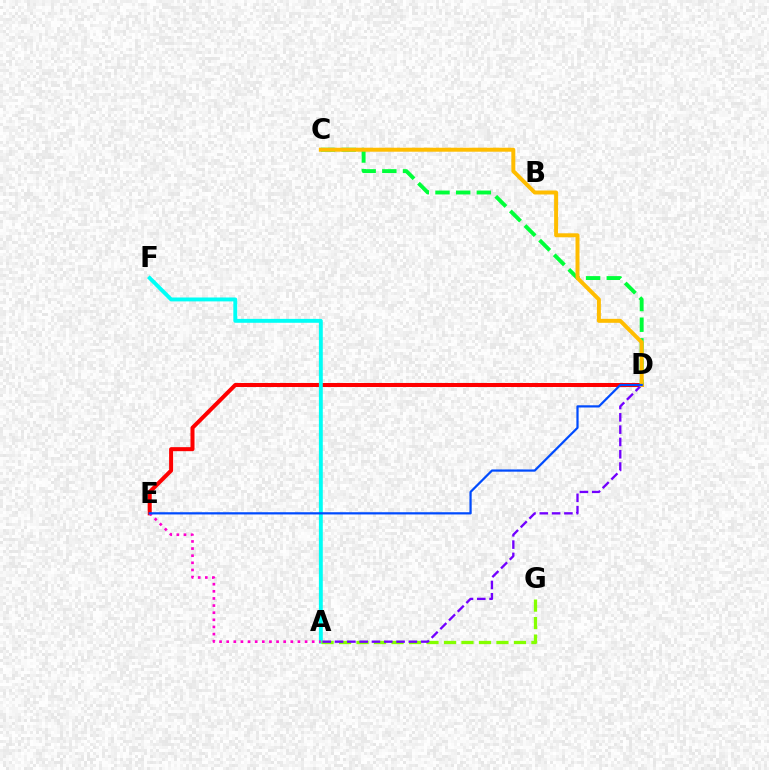{('D', 'E'): [{'color': '#ff0000', 'line_style': 'solid', 'thickness': 2.89}, {'color': '#004bff', 'line_style': 'solid', 'thickness': 1.6}], ('A', 'F'): [{'color': '#00fff6', 'line_style': 'solid', 'thickness': 2.81}], ('A', 'E'): [{'color': '#ff00cf', 'line_style': 'dotted', 'thickness': 1.94}], ('A', 'G'): [{'color': '#84ff00', 'line_style': 'dashed', 'thickness': 2.38}], ('C', 'D'): [{'color': '#00ff39', 'line_style': 'dashed', 'thickness': 2.81}, {'color': '#ffbd00', 'line_style': 'solid', 'thickness': 2.86}], ('A', 'D'): [{'color': '#7200ff', 'line_style': 'dashed', 'thickness': 1.67}]}